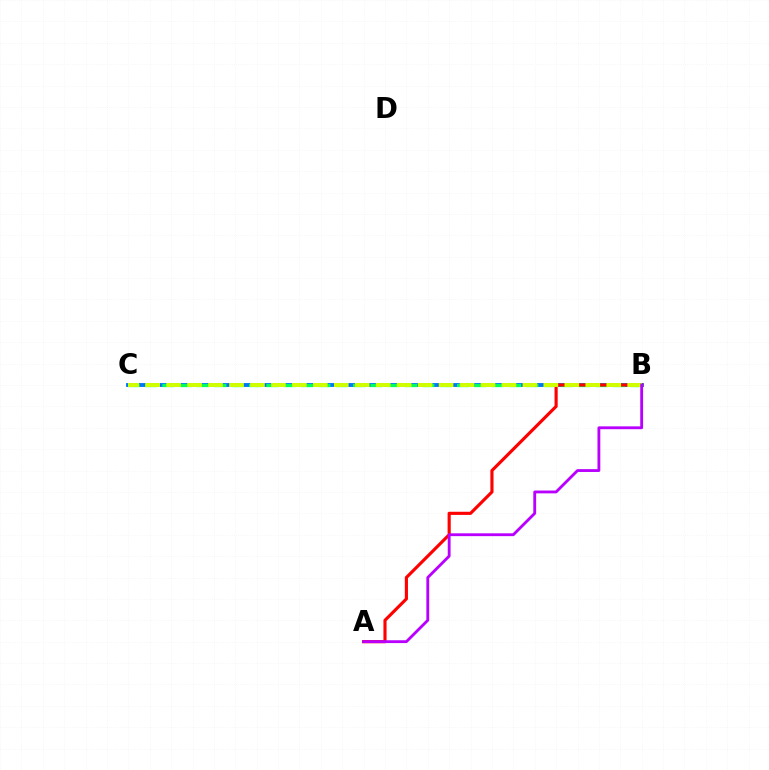{('B', 'C'): [{'color': '#0074ff', 'line_style': 'solid', 'thickness': 2.78}, {'color': '#00ff5c', 'line_style': 'dashed', 'thickness': 2.36}, {'color': '#d1ff00', 'line_style': 'dashed', 'thickness': 2.85}], ('A', 'B'): [{'color': '#ff0000', 'line_style': 'solid', 'thickness': 2.26}, {'color': '#b900ff', 'line_style': 'solid', 'thickness': 2.04}]}